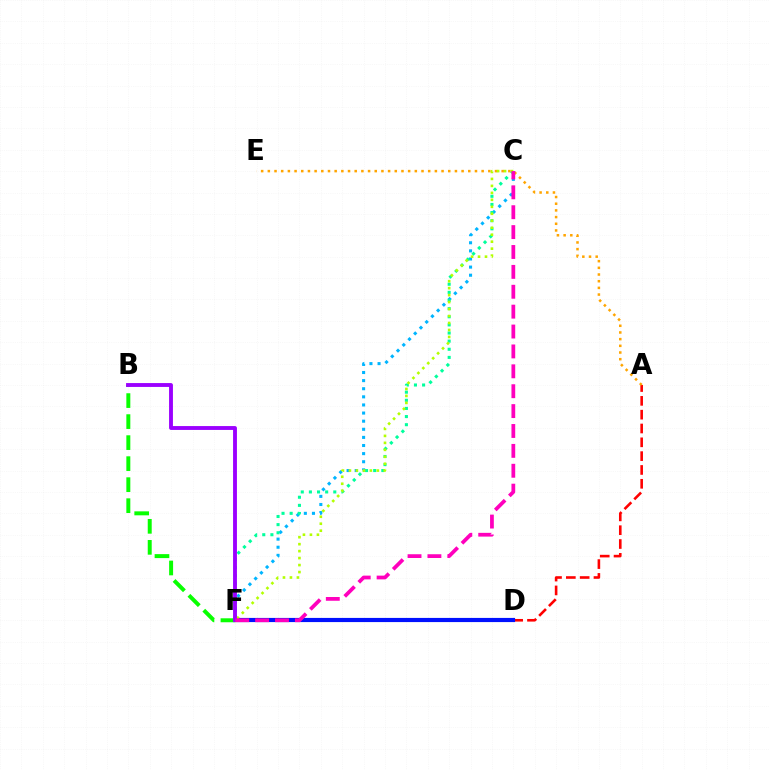{('A', 'D'): [{'color': '#ff0000', 'line_style': 'dashed', 'thickness': 1.88}], ('A', 'E'): [{'color': '#ffa500', 'line_style': 'dotted', 'thickness': 1.82}], ('C', 'F'): [{'color': '#00b5ff', 'line_style': 'dotted', 'thickness': 2.2}, {'color': '#00ff9d', 'line_style': 'dotted', 'thickness': 2.21}, {'color': '#b3ff00', 'line_style': 'dotted', 'thickness': 1.89}, {'color': '#ff00bd', 'line_style': 'dashed', 'thickness': 2.7}], ('D', 'F'): [{'color': '#0010ff', 'line_style': 'solid', 'thickness': 3.0}], ('B', 'F'): [{'color': '#08ff00', 'line_style': 'dashed', 'thickness': 2.86}, {'color': '#9b00ff', 'line_style': 'solid', 'thickness': 2.78}]}